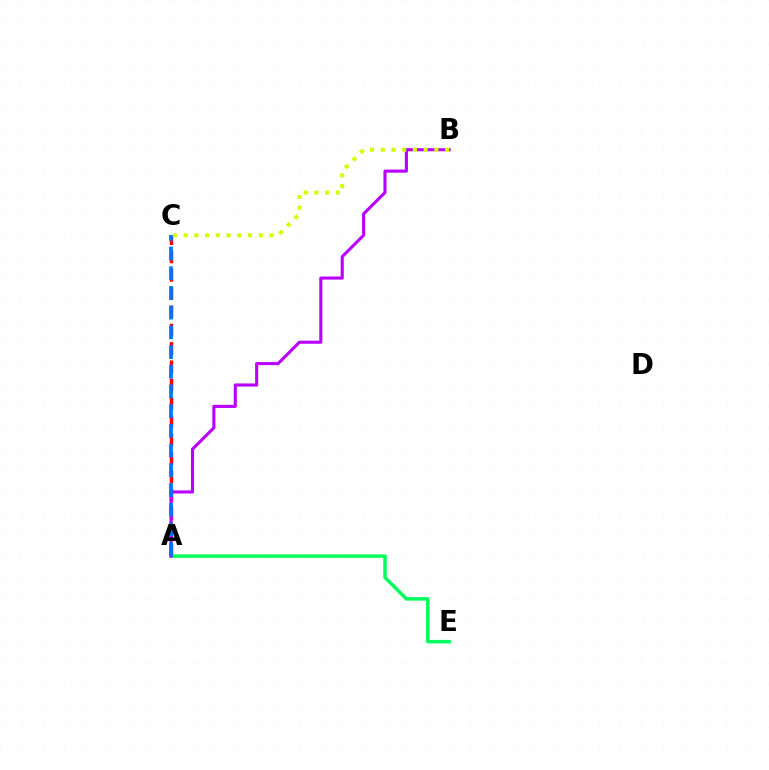{('A', 'C'): [{'color': '#ff0000', 'line_style': 'dashed', 'thickness': 2.49}, {'color': '#0074ff', 'line_style': 'dashed', 'thickness': 2.68}], ('A', 'E'): [{'color': '#00ff5c', 'line_style': 'solid', 'thickness': 2.5}], ('A', 'B'): [{'color': '#b900ff', 'line_style': 'solid', 'thickness': 2.23}], ('B', 'C'): [{'color': '#d1ff00', 'line_style': 'dotted', 'thickness': 2.92}]}